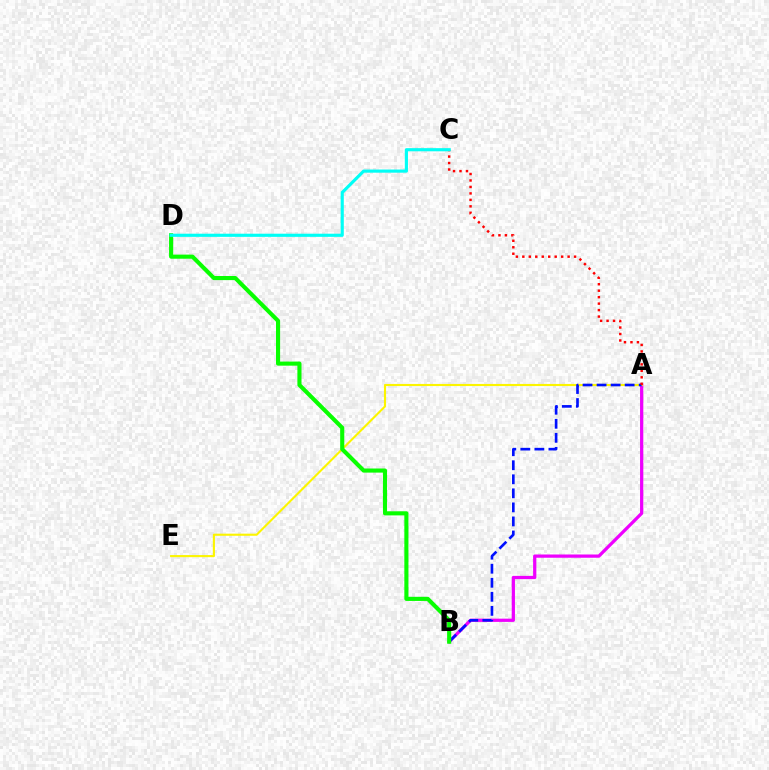{('A', 'B'): [{'color': '#ee00ff', 'line_style': 'solid', 'thickness': 2.34}, {'color': '#0010ff', 'line_style': 'dashed', 'thickness': 1.91}], ('A', 'E'): [{'color': '#fcf500', 'line_style': 'solid', 'thickness': 1.53}], ('B', 'D'): [{'color': '#08ff00', 'line_style': 'solid', 'thickness': 2.96}], ('A', 'C'): [{'color': '#ff0000', 'line_style': 'dotted', 'thickness': 1.76}], ('C', 'D'): [{'color': '#00fff6', 'line_style': 'solid', 'thickness': 2.26}]}